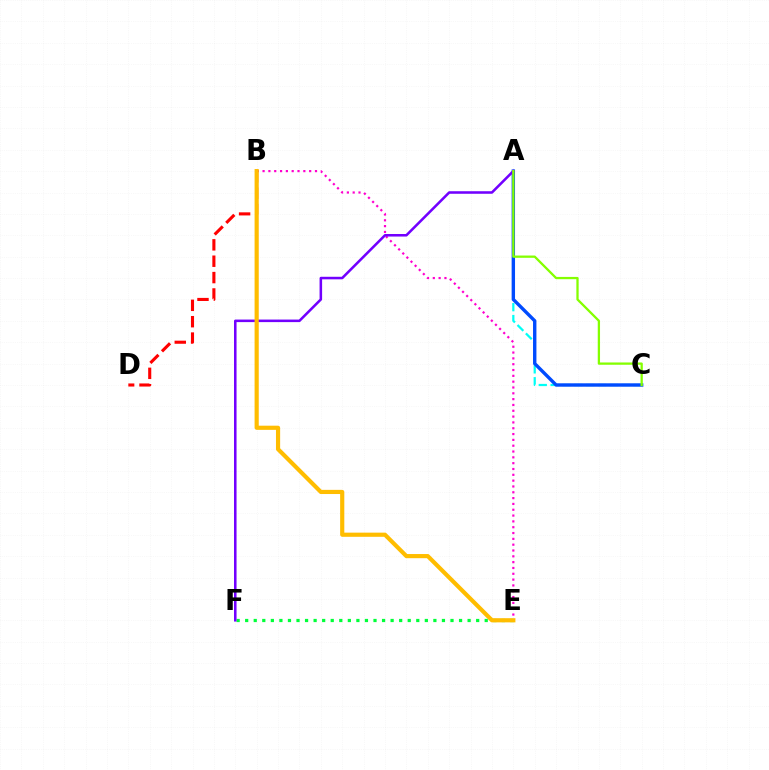{('A', 'C'): [{'color': '#00fff6', 'line_style': 'dashed', 'thickness': 1.61}, {'color': '#004bff', 'line_style': 'solid', 'thickness': 2.44}, {'color': '#84ff00', 'line_style': 'solid', 'thickness': 1.64}], ('E', 'F'): [{'color': '#00ff39', 'line_style': 'dotted', 'thickness': 2.32}], ('B', 'E'): [{'color': '#ff00cf', 'line_style': 'dotted', 'thickness': 1.58}, {'color': '#ffbd00', 'line_style': 'solid', 'thickness': 3.0}], ('B', 'D'): [{'color': '#ff0000', 'line_style': 'dashed', 'thickness': 2.22}], ('A', 'F'): [{'color': '#7200ff', 'line_style': 'solid', 'thickness': 1.83}]}